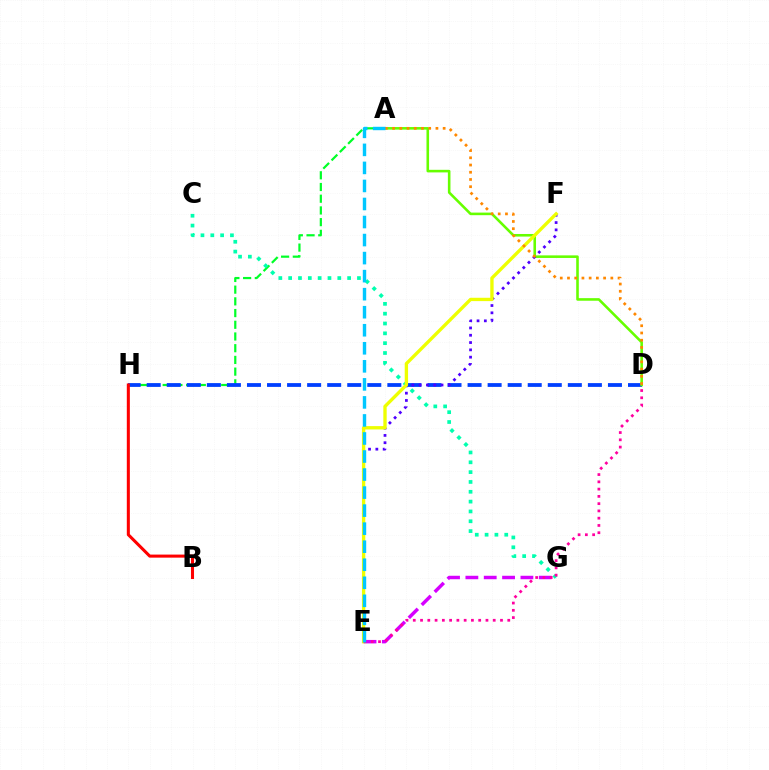{('A', 'H'): [{'color': '#00ff27', 'line_style': 'dashed', 'thickness': 1.59}], ('E', 'G'): [{'color': '#d600ff', 'line_style': 'dashed', 'thickness': 2.49}], ('D', 'H'): [{'color': '#003fff', 'line_style': 'dashed', 'thickness': 2.72}], ('A', 'D'): [{'color': '#66ff00', 'line_style': 'solid', 'thickness': 1.86}, {'color': '#ff8800', 'line_style': 'dotted', 'thickness': 1.96}], ('E', 'F'): [{'color': '#4f00ff', 'line_style': 'dotted', 'thickness': 1.98}, {'color': '#eeff00', 'line_style': 'solid', 'thickness': 2.41}], ('C', 'G'): [{'color': '#00ffaf', 'line_style': 'dotted', 'thickness': 2.67}], ('D', 'E'): [{'color': '#ff00a0', 'line_style': 'dotted', 'thickness': 1.97}], ('B', 'H'): [{'color': '#ff0000', 'line_style': 'solid', 'thickness': 2.2}], ('A', 'E'): [{'color': '#00c7ff', 'line_style': 'dashed', 'thickness': 2.45}]}